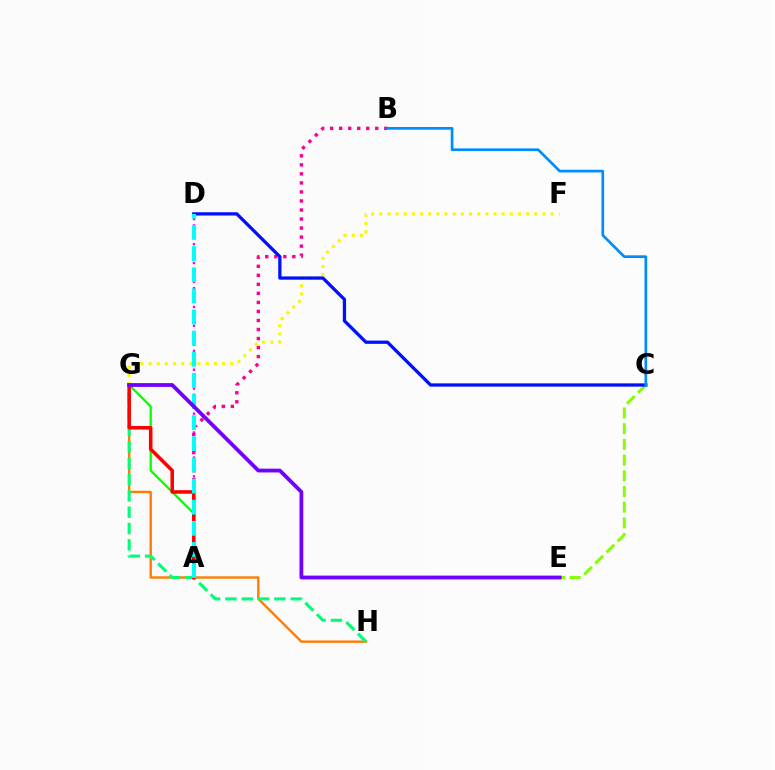{('A', 'D'): [{'color': '#ee00ff', 'line_style': 'dotted', 'thickness': 1.71}, {'color': '#00fff6', 'line_style': 'dashed', 'thickness': 2.87}], ('C', 'E'): [{'color': '#84ff00', 'line_style': 'dashed', 'thickness': 2.13}], ('A', 'G'): [{'color': '#08ff00', 'line_style': 'solid', 'thickness': 1.68}, {'color': '#ff0000', 'line_style': 'solid', 'thickness': 2.54}], ('A', 'B'): [{'color': '#ff0094', 'line_style': 'dotted', 'thickness': 2.45}], ('G', 'H'): [{'color': '#ff7c00', 'line_style': 'solid', 'thickness': 1.72}, {'color': '#00ff74', 'line_style': 'dashed', 'thickness': 2.22}], ('F', 'G'): [{'color': '#fcf500', 'line_style': 'dotted', 'thickness': 2.22}], ('C', 'D'): [{'color': '#0010ff', 'line_style': 'solid', 'thickness': 2.35}], ('B', 'C'): [{'color': '#008cff', 'line_style': 'solid', 'thickness': 1.94}], ('E', 'G'): [{'color': '#7200ff', 'line_style': 'solid', 'thickness': 2.73}]}